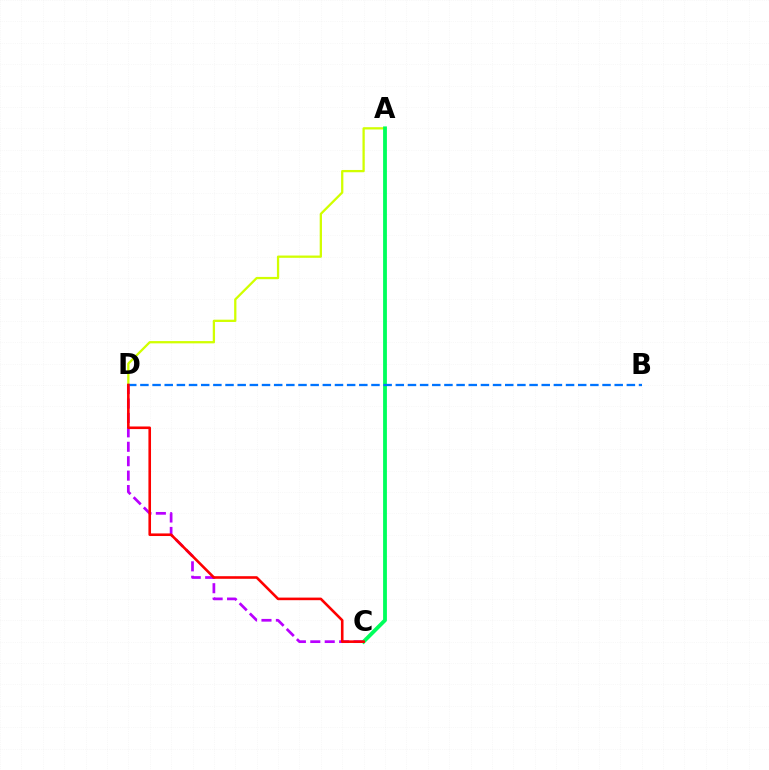{('C', 'D'): [{'color': '#b900ff', 'line_style': 'dashed', 'thickness': 1.96}, {'color': '#ff0000', 'line_style': 'solid', 'thickness': 1.87}], ('A', 'D'): [{'color': '#d1ff00', 'line_style': 'solid', 'thickness': 1.64}], ('A', 'C'): [{'color': '#00ff5c', 'line_style': 'solid', 'thickness': 2.75}], ('B', 'D'): [{'color': '#0074ff', 'line_style': 'dashed', 'thickness': 1.65}]}